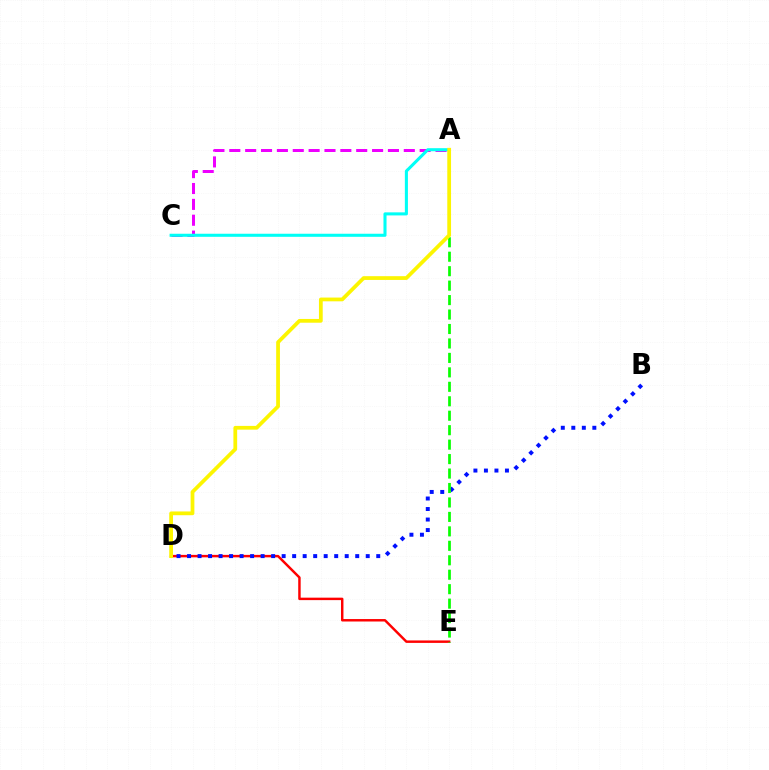{('D', 'E'): [{'color': '#ff0000', 'line_style': 'solid', 'thickness': 1.77}], ('B', 'D'): [{'color': '#0010ff', 'line_style': 'dotted', 'thickness': 2.86}], ('A', 'C'): [{'color': '#ee00ff', 'line_style': 'dashed', 'thickness': 2.16}, {'color': '#00fff6', 'line_style': 'solid', 'thickness': 2.21}], ('A', 'E'): [{'color': '#08ff00', 'line_style': 'dashed', 'thickness': 1.96}], ('A', 'D'): [{'color': '#fcf500', 'line_style': 'solid', 'thickness': 2.7}]}